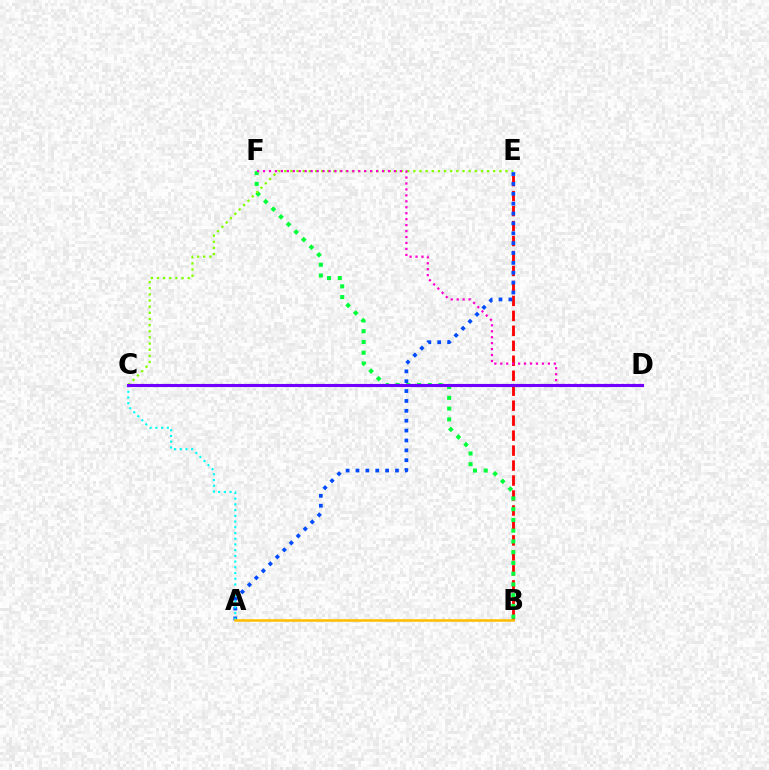{('B', 'E'): [{'color': '#ff0000', 'line_style': 'dashed', 'thickness': 2.03}], ('B', 'F'): [{'color': '#00ff39', 'line_style': 'dotted', 'thickness': 2.92}], ('C', 'E'): [{'color': '#84ff00', 'line_style': 'dotted', 'thickness': 1.67}], ('A', 'E'): [{'color': '#004bff', 'line_style': 'dotted', 'thickness': 2.68}], ('D', 'F'): [{'color': '#ff00cf', 'line_style': 'dotted', 'thickness': 1.62}], ('A', 'C'): [{'color': '#00fff6', 'line_style': 'dotted', 'thickness': 1.55}], ('C', 'D'): [{'color': '#7200ff', 'line_style': 'solid', 'thickness': 2.24}], ('A', 'B'): [{'color': '#ffbd00', 'line_style': 'solid', 'thickness': 1.83}]}